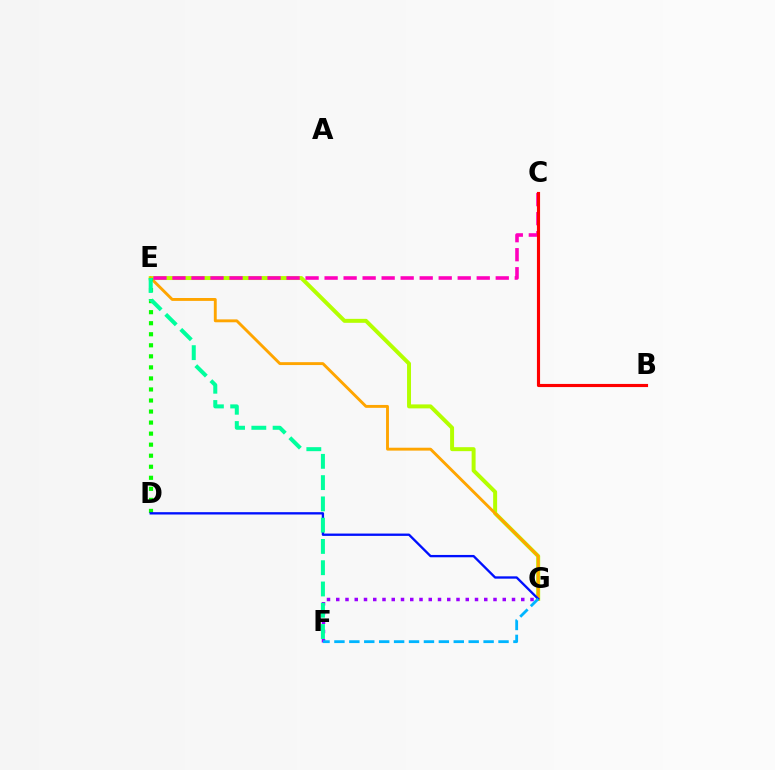{('F', 'G'): [{'color': '#9b00ff', 'line_style': 'dotted', 'thickness': 2.51}, {'color': '#00b5ff', 'line_style': 'dashed', 'thickness': 2.03}], ('E', 'G'): [{'color': '#b3ff00', 'line_style': 'solid', 'thickness': 2.85}, {'color': '#ffa500', 'line_style': 'solid', 'thickness': 2.08}], ('D', 'E'): [{'color': '#08ff00', 'line_style': 'dotted', 'thickness': 3.0}], ('D', 'G'): [{'color': '#0010ff', 'line_style': 'solid', 'thickness': 1.68}], ('E', 'F'): [{'color': '#00ff9d', 'line_style': 'dashed', 'thickness': 2.89}], ('C', 'E'): [{'color': '#ff00bd', 'line_style': 'dashed', 'thickness': 2.58}], ('B', 'C'): [{'color': '#ff0000', 'line_style': 'solid', 'thickness': 2.25}]}